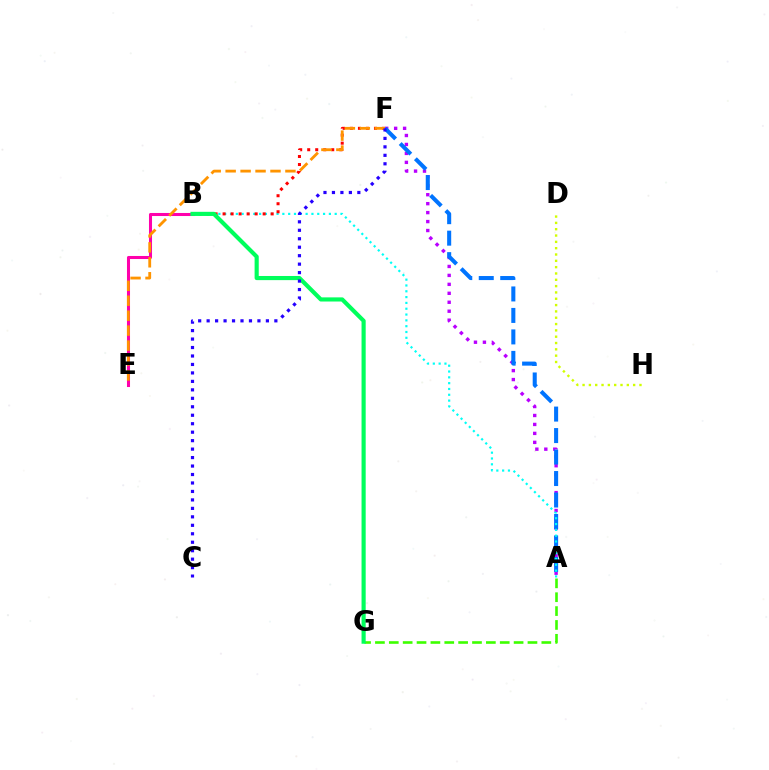{('A', 'F'): [{'color': '#b900ff', 'line_style': 'dotted', 'thickness': 2.43}, {'color': '#0074ff', 'line_style': 'dashed', 'thickness': 2.92}], ('A', 'B'): [{'color': '#00fff6', 'line_style': 'dotted', 'thickness': 1.58}], ('B', 'E'): [{'color': '#ff00ac', 'line_style': 'solid', 'thickness': 2.19}], ('A', 'G'): [{'color': '#3dff00', 'line_style': 'dashed', 'thickness': 1.88}], ('B', 'F'): [{'color': '#ff0000', 'line_style': 'dotted', 'thickness': 2.18}], ('E', 'F'): [{'color': '#ff9400', 'line_style': 'dashed', 'thickness': 2.03}], ('D', 'H'): [{'color': '#d1ff00', 'line_style': 'dotted', 'thickness': 1.72}], ('B', 'G'): [{'color': '#00ff5c', 'line_style': 'solid', 'thickness': 2.98}], ('C', 'F'): [{'color': '#2500ff', 'line_style': 'dotted', 'thickness': 2.3}]}